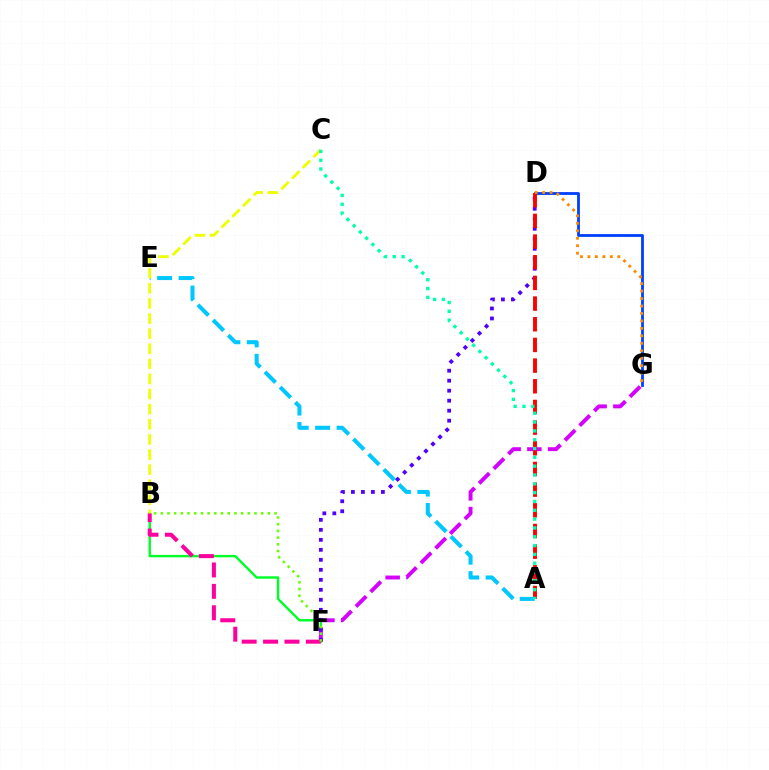{('B', 'F'): [{'color': '#00ff27', 'line_style': 'solid', 'thickness': 1.74}, {'color': '#ff00a0', 'line_style': 'dashed', 'thickness': 2.91}, {'color': '#66ff00', 'line_style': 'dotted', 'thickness': 1.82}], ('D', 'G'): [{'color': '#003fff', 'line_style': 'solid', 'thickness': 2.01}, {'color': '#ff8800', 'line_style': 'dotted', 'thickness': 2.03}], ('F', 'G'): [{'color': '#d600ff', 'line_style': 'dashed', 'thickness': 2.82}], ('D', 'F'): [{'color': '#4f00ff', 'line_style': 'dotted', 'thickness': 2.72}], ('A', 'D'): [{'color': '#ff0000', 'line_style': 'dashed', 'thickness': 2.81}], ('A', 'E'): [{'color': '#00c7ff', 'line_style': 'dashed', 'thickness': 2.92}], ('B', 'C'): [{'color': '#eeff00', 'line_style': 'dashed', 'thickness': 2.05}], ('A', 'C'): [{'color': '#00ffaf', 'line_style': 'dotted', 'thickness': 2.4}]}